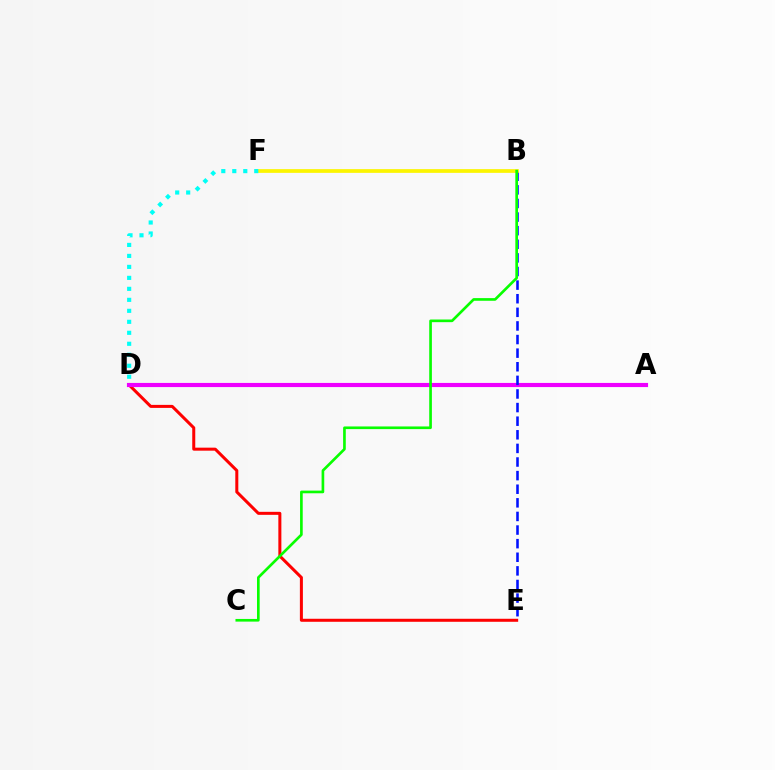{('D', 'E'): [{'color': '#ff0000', 'line_style': 'solid', 'thickness': 2.17}], ('A', 'D'): [{'color': '#ee00ff', 'line_style': 'solid', 'thickness': 2.98}], ('B', 'E'): [{'color': '#0010ff', 'line_style': 'dashed', 'thickness': 1.85}], ('B', 'F'): [{'color': '#fcf500', 'line_style': 'solid', 'thickness': 2.68}], ('B', 'C'): [{'color': '#08ff00', 'line_style': 'solid', 'thickness': 1.92}], ('D', 'F'): [{'color': '#00fff6', 'line_style': 'dotted', 'thickness': 2.98}]}